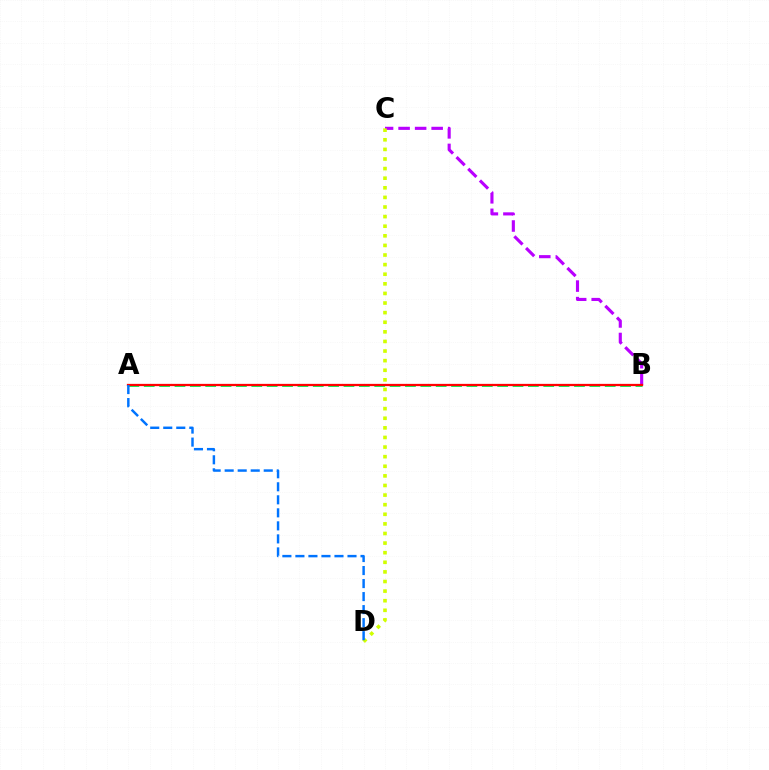{('B', 'C'): [{'color': '#b900ff', 'line_style': 'dashed', 'thickness': 2.25}], ('A', 'B'): [{'color': '#00ff5c', 'line_style': 'dashed', 'thickness': 2.09}, {'color': '#ff0000', 'line_style': 'solid', 'thickness': 1.63}], ('C', 'D'): [{'color': '#d1ff00', 'line_style': 'dotted', 'thickness': 2.61}], ('A', 'D'): [{'color': '#0074ff', 'line_style': 'dashed', 'thickness': 1.77}]}